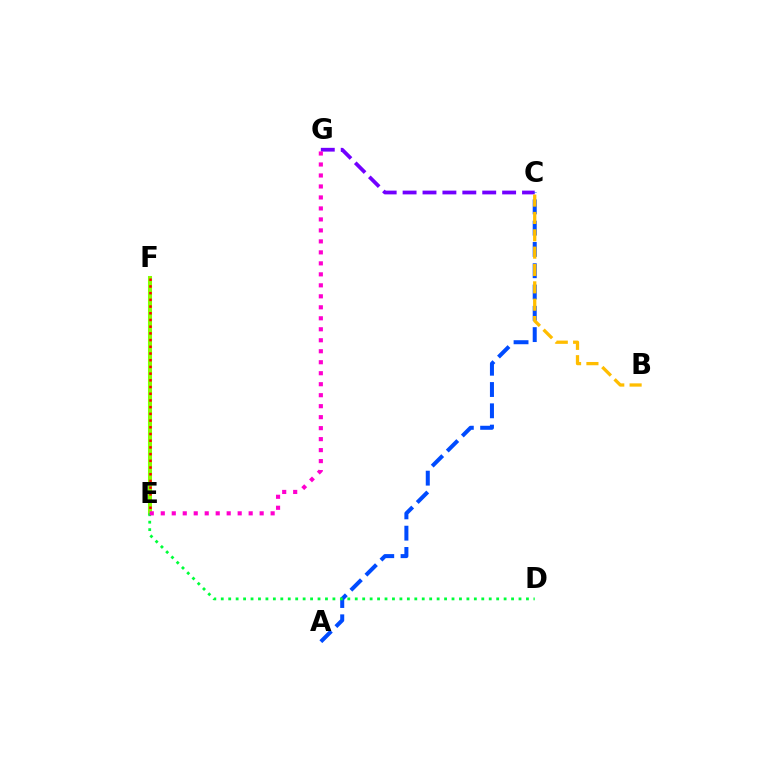{('E', 'F'): [{'color': '#00fff6', 'line_style': 'solid', 'thickness': 2.86}, {'color': '#84ff00', 'line_style': 'solid', 'thickness': 2.92}, {'color': '#ff0000', 'line_style': 'dotted', 'thickness': 1.82}], ('C', 'G'): [{'color': '#7200ff', 'line_style': 'dashed', 'thickness': 2.7}], ('A', 'C'): [{'color': '#004bff', 'line_style': 'dashed', 'thickness': 2.89}], ('B', 'C'): [{'color': '#ffbd00', 'line_style': 'dashed', 'thickness': 2.36}], ('D', 'E'): [{'color': '#00ff39', 'line_style': 'dotted', 'thickness': 2.02}], ('E', 'G'): [{'color': '#ff00cf', 'line_style': 'dotted', 'thickness': 2.98}]}